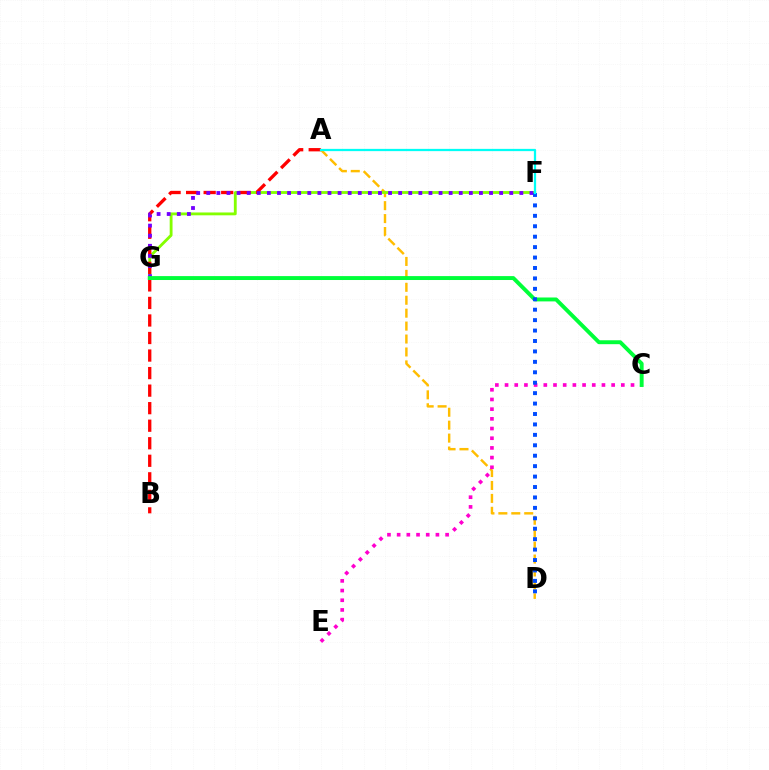{('A', 'D'): [{'color': '#ffbd00', 'line_style': 'dashed', 'thickness': 1.76}], ('F', 'G'): [{'color': '#84ff00', 'line_style': 'solid', 'thickness': 2.05}, {'color': '#7200ff', 'line_style': 'dotted', 'thickness': 2.74}], ('A', 'B'): [{'color': '#ff0000', 'line_style': 'dashed', 'thickness': 2.38}], ('C', 'E'): [{'color': '#ff00cf', 'line_style': 'dotted', 'thickness': 2.63}], ('C', 'G'): [{'color': '#00ff39', 'line_style': 'solid', 'thickness': 2.82}], ('D', 'F'): [{'color': '#004bff', 'line_style': 'dotted', 'thickness': 2.83}], ('A', 'F'): [{'color': '#00fff6', 'line_style': 'solid', 'thickness': 1.63}]}